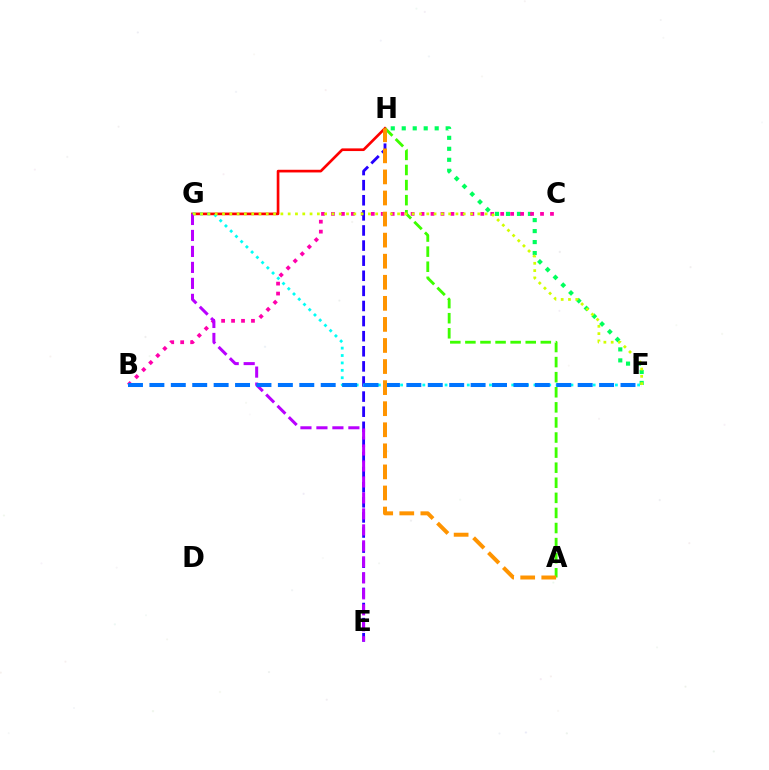{('F', 'H'): [{'color': '#00ff5c', 'line_style': 'dotted', 'thickness': 2.98}], ('B', 'C'): [{'color': '#ff00ac', 'line_style': 'dotted', 'thickness': 2.7}], ('E', 'H'): [{'color': '#2500ff', 'line_style': 'dashed', 'thickness': 2.05}], ('G', 'H'): [{'color': '#ff0000', 'line_style': 'solid', 'thickness': 1.92}], ('F', 'G'): [{'color': '#00fff6', 'line_style': 'dotted', 'thickness': 2.01}, {'color': '#d1ff00', 'line_style': 'dotted', 'thickness': 1.98}], ('E', 'G'): [{'color': '#b900ff', 'line_style': 'dashed', 'thickness': 2.17}], ('A', 'H'): [{'color': '#3dff00', 'line_style': 'dashed', 'thickness': 2.05}, {'color': '#ff9400', 'line_style': 'dashed', 'thickness': 2.86}], ('B', 'F'): [{'color': '#0074ff', 'line_style': 'dashed', 'thickness': 2.91}]}